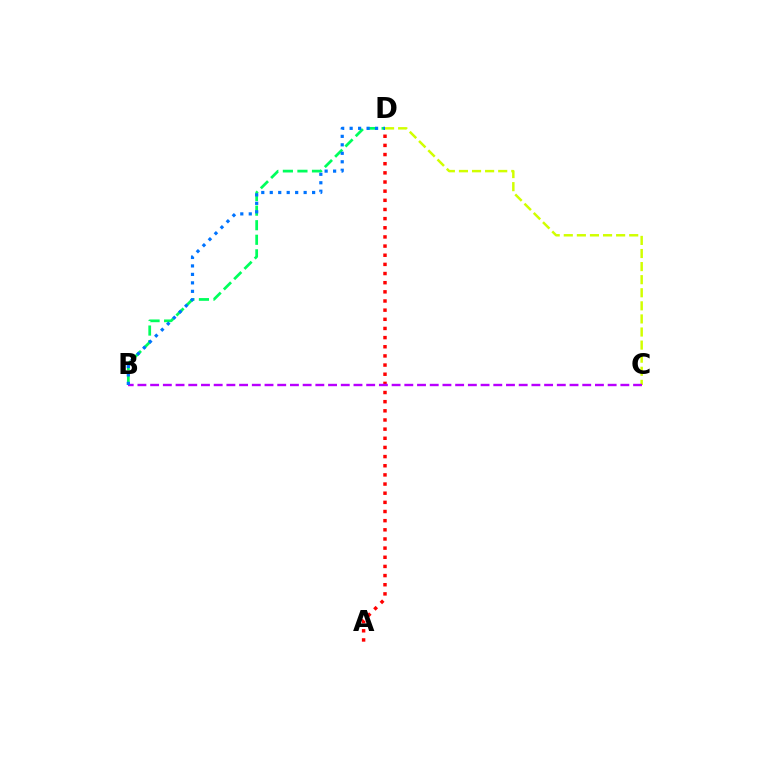{('A', 'D'): [{'color': '#ff0000', 'line_style': 'dotted', 'thickness': 2.49}], ('C', 'D'): [{'color': '#d1ff00', 'line_style': 'dashed', 'thickness': 1.78}], ('B', 'D'): [{'color': '#00ff5c', 'line_style': 'dashed', 'thickness': 1.98}, {'color': '#0074ff', 'line_style': 'dotted', 'thickness': 2.3}], ('B', 'C'): [{'color': '#b900ff', 'line_style': 'dashed', 'thickness': 1.73}]}